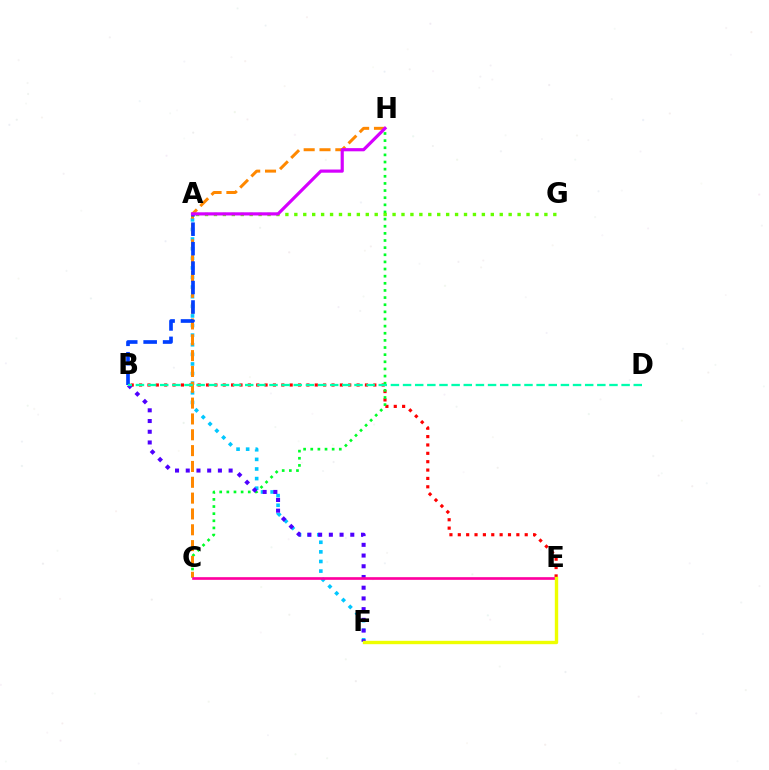{('B', 'E'): [{'color': '#ff0000', 'line_style': 'dotted', 'thickness': 2.27}], ('C', 'H'): [{'color': '#00ff27', 'line_style': 'dotted', 'thickness': 1.94}, {'color': '#ff8800', 'line_style': 'dashed', 'thickness': 2.15}], ('A', 'F'): [{'color': '#00c7ff', 'line_style': 'dotted', 'thickness': 2.61}], ('B', 'F'): [{'color': '#4f00ff', 'line_style': 'dotted', 'thickness': 2.91}], ('A', 'G'): [{'color': '#66ff00', 'line_style': 'dotted', 'thickness': 2.43}], ('C', 'E'): [{'color': '#ff00a0', 'line_style': 'solid', 'thickness': 1.92}], ('A', 'B'): [{'color': '#003fff', 'line_style': 'dashed', 'thickness': 2.64}], ('A', 'H'): [{'color': '#d600ff', 'line_style': 'solid', 'thickness': 2.29}], ('E', 'F'): [{'color': '#eeff00', 'line_style': 'solid', 'thickness': 2.43}], ('B', 'D'): [{'color': '#00ffaf', 'line_style': 'dashed', 'thickness': 1.65}]}